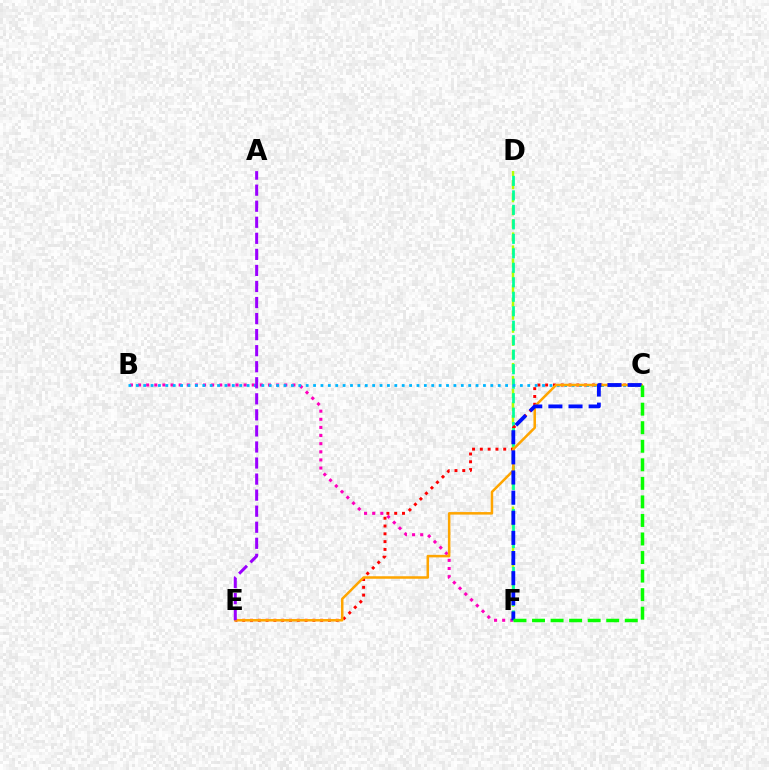{('D', 'F'): [{'color': '#b3ff00', 'line_style': 'dashed', 'thickness': 1.77}, {'color': '#00ff9d', 'line_style': 'dashed', 'thickness': 1.97}], ('B', 'F'): [{'color': '#ff00bd', 'line_style': 'dotted', 'thickness': 2.21}], ('C', 'E'): [{'color': '#ff0000', 'line_style': 'dotted', 'thickness': 2.12}, {'color': '#ffa500', 'line_style': 'solid', 'thickness': 1.82}], ('B', 'C'): [{'color': '#00b5ff', 'line_style': 'dotted', 'thickness': 2.01}], ('C', 'F'): [{'color': '#0010ff', 'line_style': 'dashed', 'thickness': 2.73}, {'color': '#08ff00', 'line_style': 'dashed', 'thickness': 2.52}], ('A', 'E'): [{'color': '#9b00ff', 'line_style': 'dashed', 'thickness': 2.18}]}